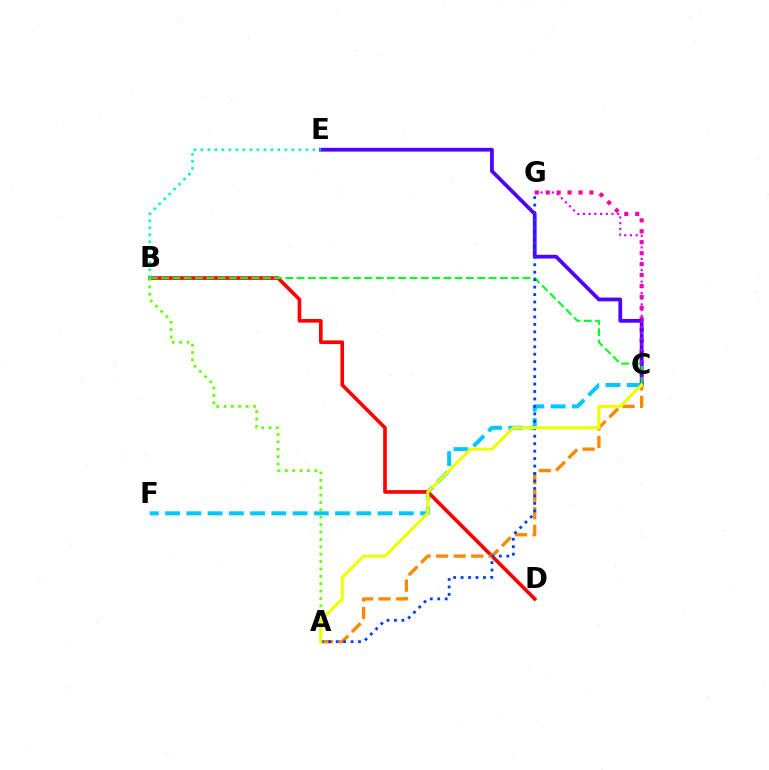{('C', 'G'): [{'color': '#ff00a0', 'line_style': 'dotted', 'thickness': 2.97}, {'color': '#d600ff', 'line_style': 'dotted', 'thickness': 1.55}], ('C', 'E'): [{'color': '#4f00ff', 'line_style': 'solid', 'thickness': 2.71}], ('C', 'F'): [{'color': '#00c7ff', 'line_style': 'dashed', 'thickness': 2.89}], ('B', 'D'): [{'color': '#ff0000', 'line_style': 'solid', 'thickness': 2.62}], ('B', 'E'): [{'color': '#00ffaf', 'line_style': 'dotted', 'thickness': 1.9}], ('A', 'B'): [{'color': '#66ff00', 'line_style': 'dotted', 'thickness': 2.01}], ('A', 'C'): [{'color': '#ff8800', 'line_style': 'dashed', 'thickness': 2.39}, {'color': '#eeff00', 'line_style': 'solid', 'thickness': 2.22}], ('B', 'C'): [{'color': '#00ff27', 'line_style': 'dashed', 'thickness': 1.53}], ('A', 'G'): [{'color': '#003fff', 'line_style': 'dotted', 'thickness': 2.03}]}